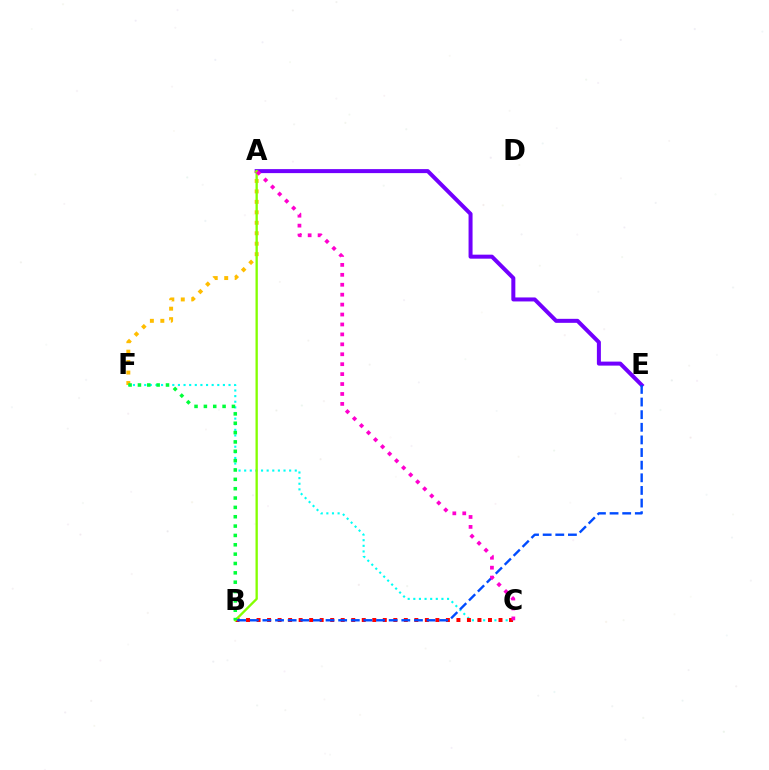{('C', 'F'): [{'color': '#00fff6', 'line_style': 'dotted', 'thickness': 1.53}], ('A', 'E'): [{'color': '#7200ff', 'line_style': 'solid', 'thickness': 2.88}], ('B', 'C'): [{'color': '#ff0000', 'line_style': 'dotted', 'thickness': 2.86}], ('A', 'F'): [{'color': '#ffbd00', 'line_style': 'dotted', 'thickness': 2.84}], ('A', 'B'): [{'color': '#84ff00', 'line_style': 'solid', 'thickness': 1.68}], ('B', 'E'): [{'color': '#004bff', 'line_style': 'dashed', 'thickness': 1.72}], ('B', 'F'): [{'color': '#00ff39', 'line_style': 'dotted', 'thickness': 2.54}], ('A', 'C'): [{'color': '#ff00cf', 'line_style': 'dotted', 'thickness': 2.7}]}